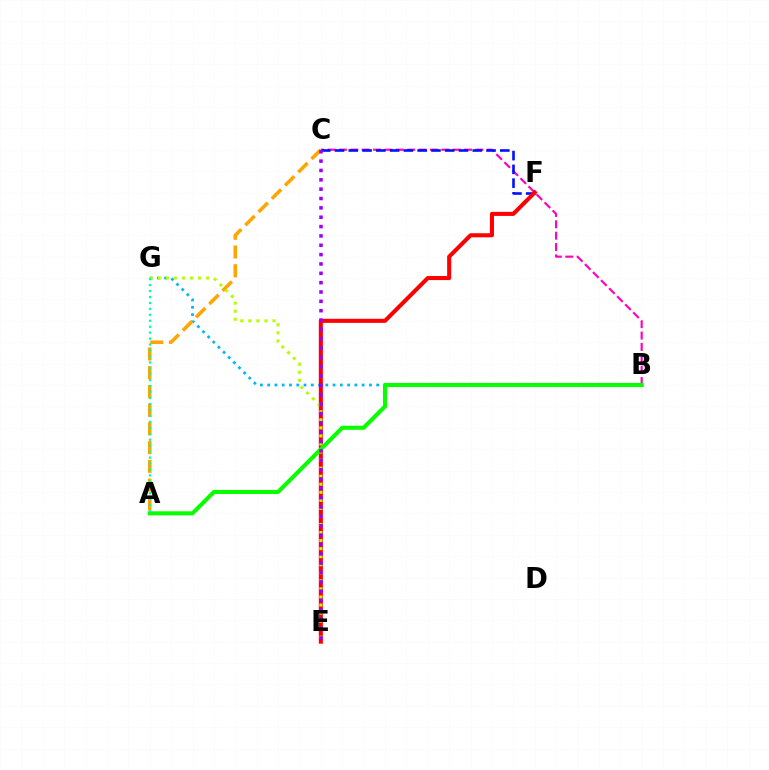{('B', 'G'): [{'color': '#00b5ff', 'line_style': 'dotted', 'thickness': 1.97}], ('B', 'C'): [{'color': '#ff00bd', 'line_style': 'dashed', 'thickness': 1.54}], ('C', 'F'): [{'color': '#0010ff', 'line_style': 'dashed', 'thickness': 1.87}], ('A', 'C'): [{'color': '#ffa500', 'line_style': 'dashed', 'thickness': 2.55}], ('E', 'F'): [{'color': '#ff0000', 'line_style': 'solid', 'thickness': 2.92}], ('A', 'B'): [{'color': '#08ff00', 'line_style': 'solid', 'thickness': 2.93}], ('E', 'G'): [{'color': '#b3ff00', 'line_style': 'dotted', 'thickness': 2.19}], ('C', 'E'): [{'color': '#9b00ff', 'line_style': 'dotted', 'thickness': 2.54}], ('A', 'G'): [{'color': '#00ff9d', 'line_style': 'dotted', 'thickness': 1.62}]}